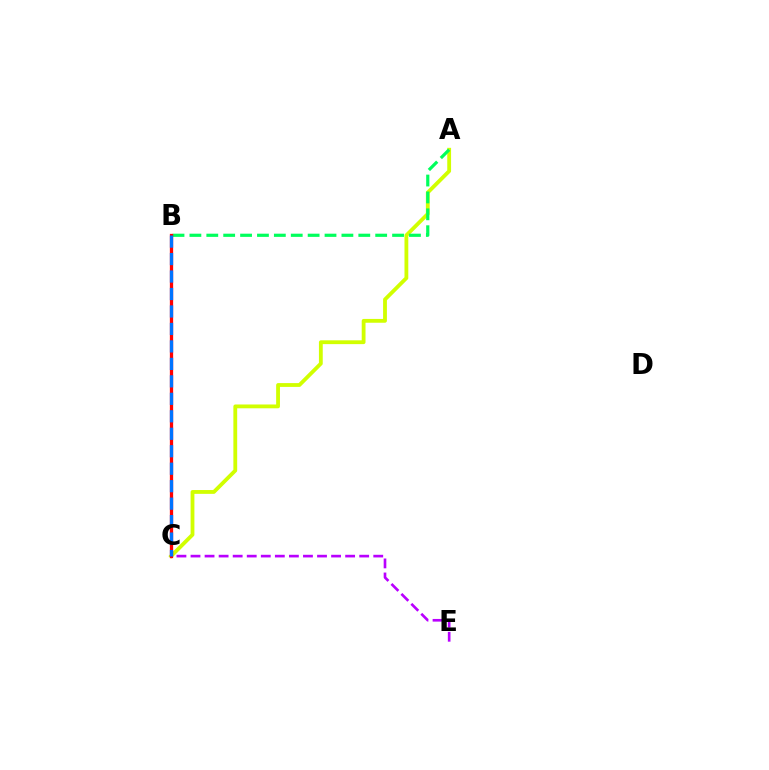{('A', 'C'): [{'color': '#d1ff00', 'line_style': 'solid', 'thickness': 2.75}], ('A', 'B'): [{'color': '#00ff5c', 'line_style': 'dashed', 'thickness': 2.29}], ('C', 'E'): [{'color': '#b900ff', 'line_style': 'dashed', 'thickness': 1.91}], ('B', 'C'): [{'color': '#ff0000', 'line_style': 'solid', 'thickness': 2.36}, {'color': '#0074ff', 'line_style': 'dashed', 'thickness': 2.37}]}